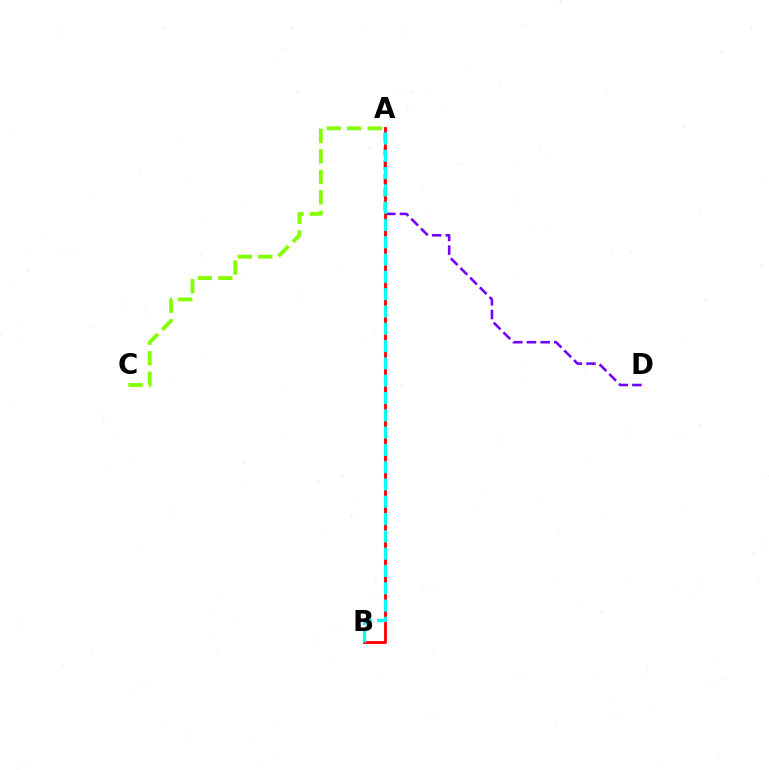{('A', 'C'): [{'color': '#84ff00', 'line_style': 'dashed', 'thickness': 2.78}], ('A', 'D'): [{'color': '#7200ff', 'line_style': 'dashed', 'thickness': 1.86}], ('A', 'B'): [{'color': '#ff0000', 'line_style': 'solid', 'thickness': 2.04}, {'color': '#00fff6', 'line_style': 'dashed', 'thickness': 2.35}]}